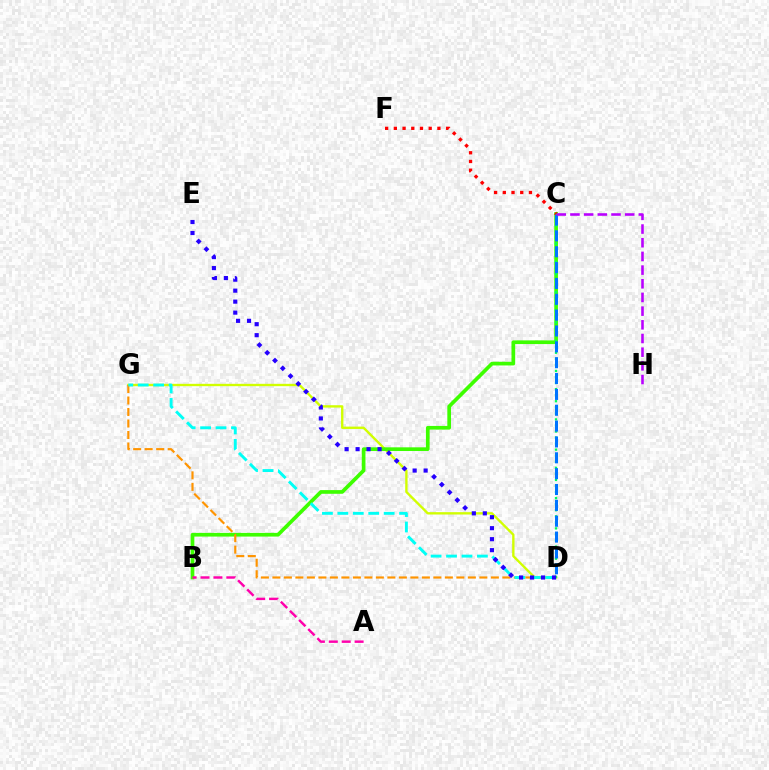{('D', 'G'): [{'color': '#d1ff00', 'line_style': 'solid', 'thickness': 1.7}, {'color': '#ff9400', 'line_style': 'dashed', 'thickness': 1.56}, {'color': '#00fff6', 'line_style': 'dashed', 'thickness': 2.1}], ('B', 'C'): [{'color': '#3dff00', 'line_style': 'solid', 'thickness': 2.65}], ('C', 'D'): [{'color': '#00ff5c', 'line_style': 'dotted', 'thickness': 1.65}, {'color': '#0074ff', 'line_style': 'dashed', 'thickness': 2.15}], ('A', 'B'): [{'color': '#ff00ac', 'line_style': 'dashed', 'thickness': 1.75}], ('D', 'E'): [{'color': '#2500ff', 'line_style': 'dotted', 'thickness': 2.99}], ('C', 'H'): [{'color': '#b900ff', 'line_style': 'dashed', 'thickness': 1.86}], ('C', 'F'): [{'color': '#ff0000', 'line_style': 'dotted', 'thickness': 2.37}]}